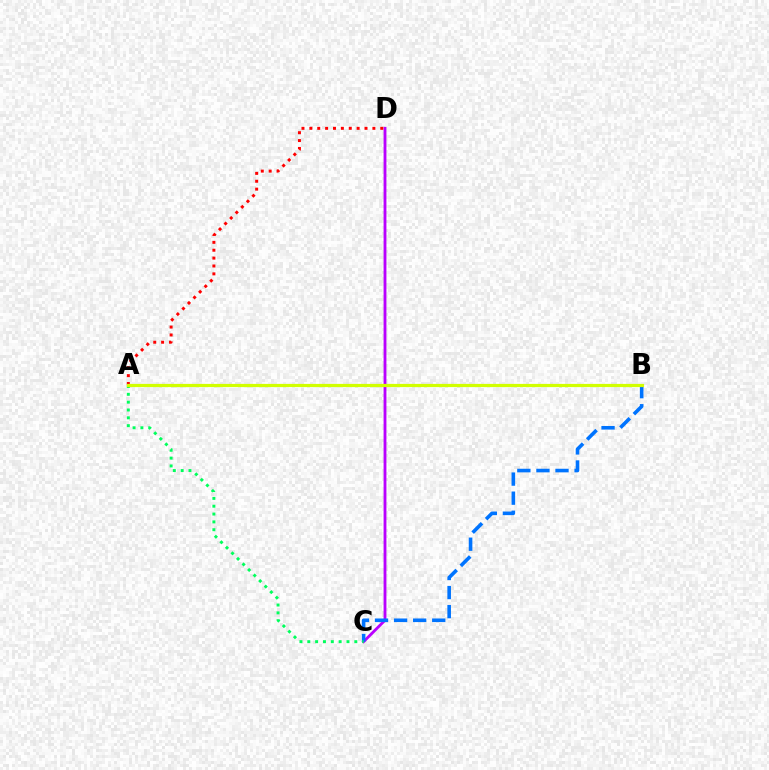{('C', 'D'): [{'color': '#b900ff', 'line_style': 'solid', 'thickness': 2.04}], ('B', 'C'): [{'color': '#0074ff', 'line_style': 'dashed', 'thickness': 2.59}], ('A', 'C'): [{'color': '#00ff5c', 'line_style': 'dotted', 'thickness': 2.13}], ('A', 'D'): [{'color': '#ff0000', 'line_style': 'dotted', 'thickness': 2.14}], ('A', 'B'): [{'color': '#d1ff00', 'line_style': 'solid', 'thickness': 2.31}]}